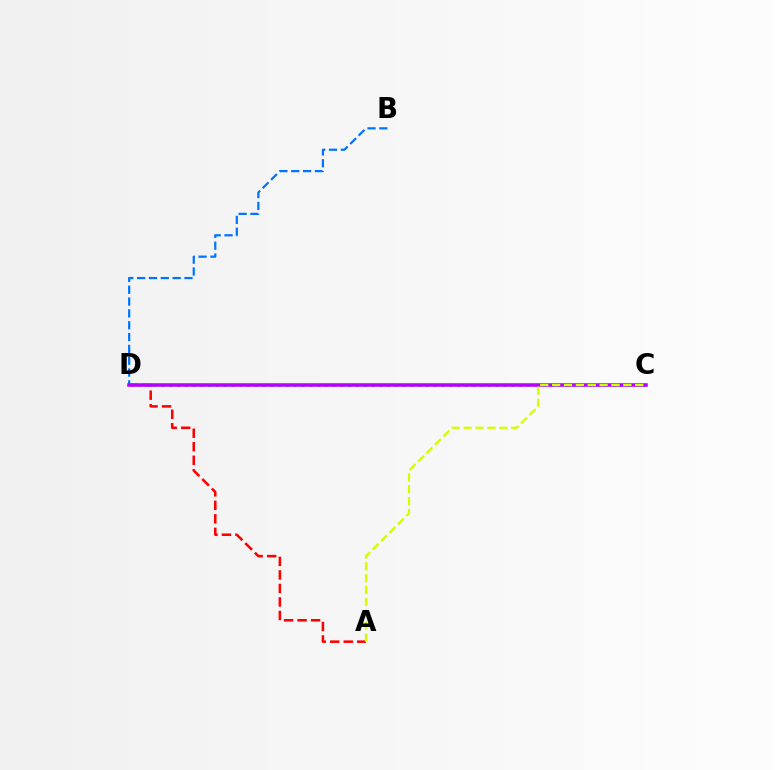{('B', 'D'): [{'color': '#0074ff', 'line_style': 'dashed', 'thickness': 1.61}], ('C', 'D'): [{'color': '#00ff5c', 'line_style': 'dotted', 'thickness': 2.11}, {'color': '#b900ff', 'line_style': 'solid', 'thickness': 2.56}], ('A', 'D'): [{'color': '#ff0000', 'line_style': 'dashed', 'thickness': 1.84}], ('A', 'C'): [{'color': '#d1ff00', 'line_style': 'dashed', 'thickness': 1.61}]}